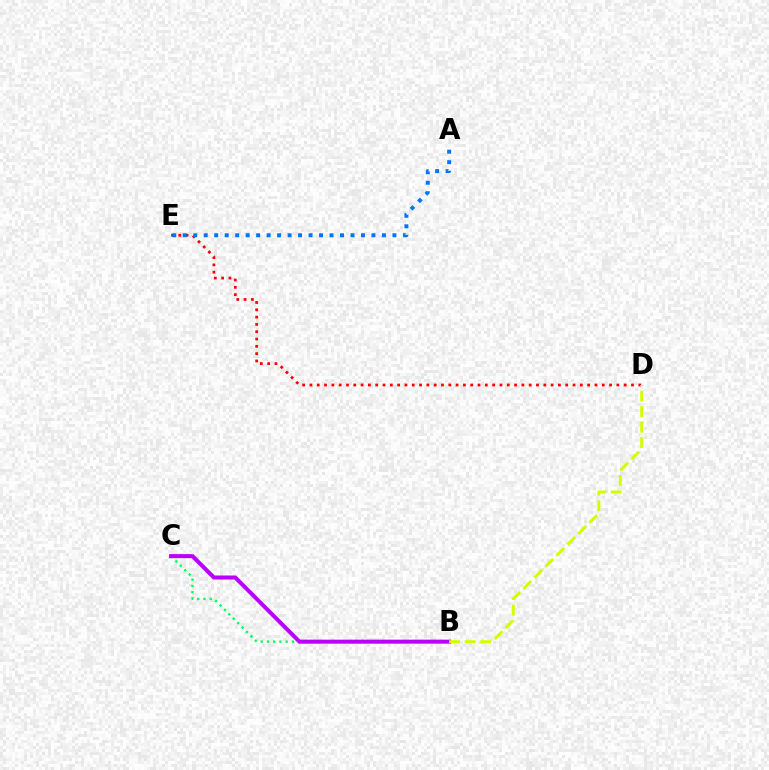{('B', 'C'): [{'color': '#00ff5c', 'line_style': 'dotted', 'thickness': 1.7}, {'color': '#b900ff', 'line_style': 'solid', 'thickness': 2.9}], ('D', 'E'): [{'color': '#ff0000', 'line_style': 'dotted', 'thickness': 1.99}], ('B', 'D'): [{'color': '#d1ff00', 'line_style': 'dashed', 'thickness': 2.11}], ('A', 'E'): [{'color': '#0074ff', 'line_style': 'dotted', 'thickness': 2.85}]}